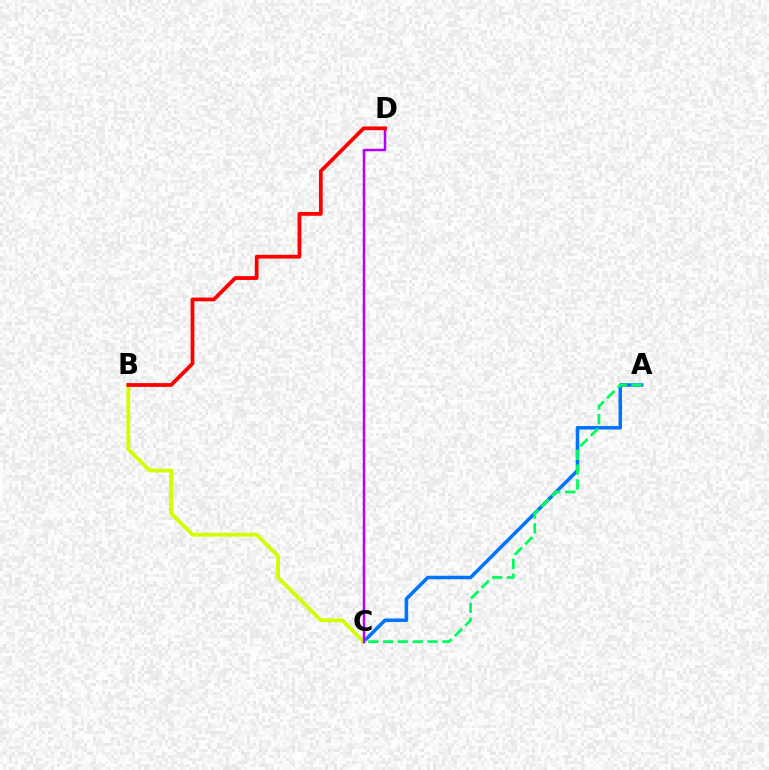{('A', 'C'): [{'color': '#0074ff', 'line_style': 'solid', 'thickness': 2.53}, {'color': '#00ff5c', 'line_style': 'dashed', 'thickness': 2.01}], ('B', 'C'): [{'color': '#d1ff00', 'line_style': 'solid', 'thickness': 2.73}], ('C', 'D'): [{'color': '#b900ff', 'line_style': 'solid', 'thickness': 1.8}], ('B', 'D'): [{'color': '#ff0000', 'line_style': 'solid', 'thickness': 2.72}]}